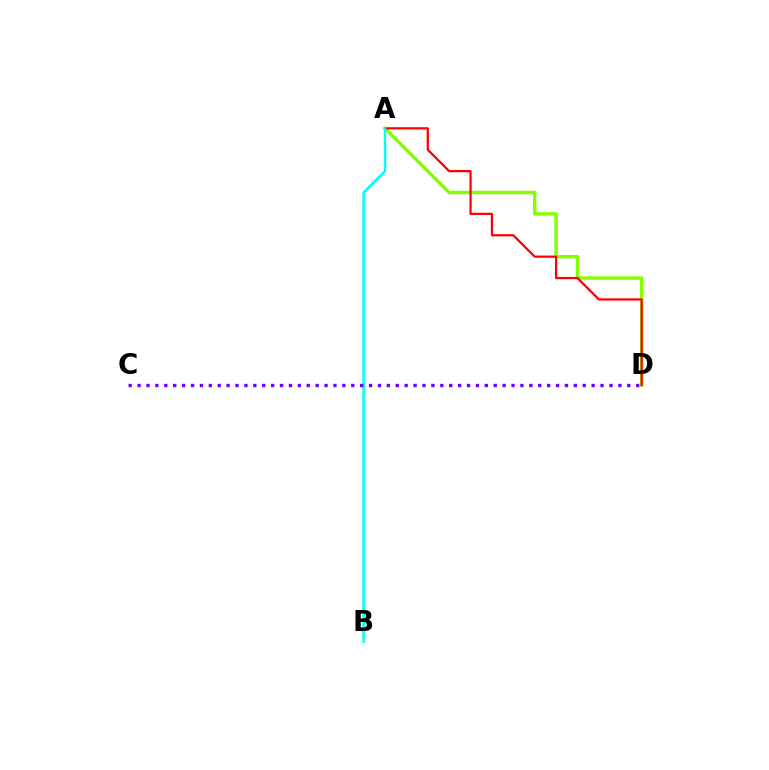{('A', 'D'): [{'color': '#84ff00', 'line_style': 'solid', 'thickness': 2.49}, {'color': '#ff0000', 'line_style': 'solid', 'thickness': 1.61}], ('A', 'B'): [{'color': '#00fff6', 'line_style': 'solid', 'thickness': 1.8}], ('C', 'D'): [{'color': '#7200ff', 'line_style': 'dotted', 'thickness': 2.42}]}